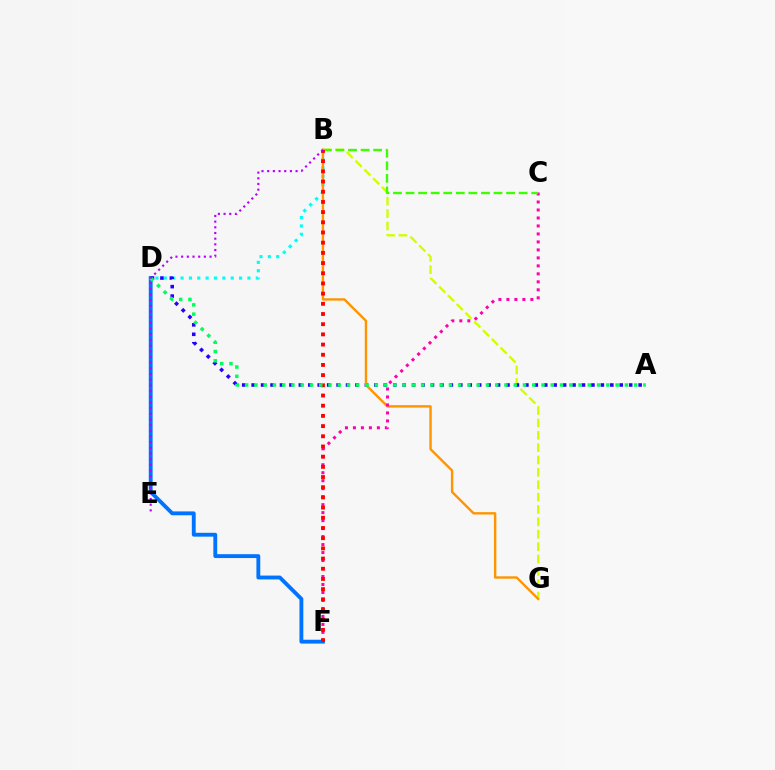{('B', 'D'): [{'color': '#00fff6', 'line_style': 'dotted', 'thickness': 2.27}], ('B', 'G'): [{'color': '#d1ff00', 'line_style': 'dashed', 'thickness': 1.68}, {'color': '#ff9400', 'line_style': 'solid', 'thickness': 1.72}], ('D', 'F'): [{'color': '#0074ff', 'line_style': 'solid', 'thickness': 2.78}], ('A', 'D'): [{'color': '#2500ff', 'line_style': 'dotted', 'thickness': 2.56}, {'color': '#00ff5c', 'line_style': 'dotted', 'thickness': 2.52}], ('C', 'F'): [{'color': '#ff00ac', 'line_style': 'dotted', 'thickness': 2.17}], ('B', 'C'): [{'color': '#3dff00', 'line_style': 'dashed', 'thickness': 1.71}], ('B', 'F'): [{'color': '#ff0000', 'line_style': 'dotted', 'thickness': 2.77}], ('B', 'E'): [{'color': '#b900ff', 'line_style': 'dotted', 'thickness': 1.54}]}